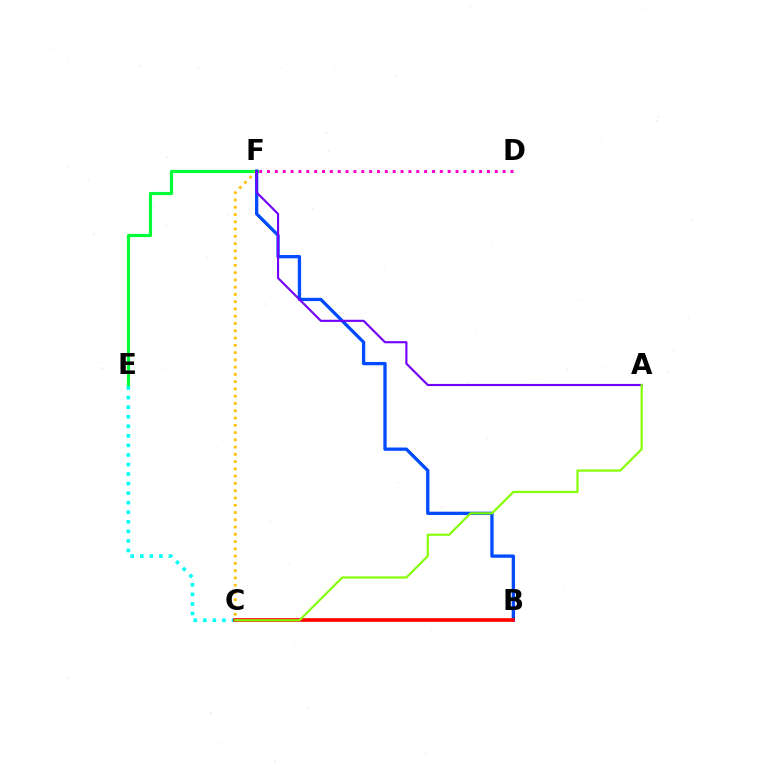{('E', 'F'): [{'color': '#00ff39', 'line_style': 'solid', 'thickness': 2.27}], ('C', 'E'): [{'color': '#00fff6', 'line_style': 'dotted', 'thickness': 2.6}], ('C', 'F'): [{'color': '#ffbd00', 'line_style': 'dotted', 'thickness': 1.97}], ('B', 'F'): [{'color': '#004bff', 'line_style': 'solid', 'thickness': 2.37}], ('A', 'F'): [{'color': '#7200ff', 'line_style': 'solid', 'thickness': 1.53}], ('B', 'C'): [{'color': '#ff0000', 'line_style': 'solid', 'thickness': 2.63}], ('D', 'F'): [{'color': '#ff00cf', 'line_style': 'dotted', 'thickness': 2.13}], ('A', 'C'): [{'color': '#84ff00', 'line_style': 'solid', 'thickness': 1.55}]}